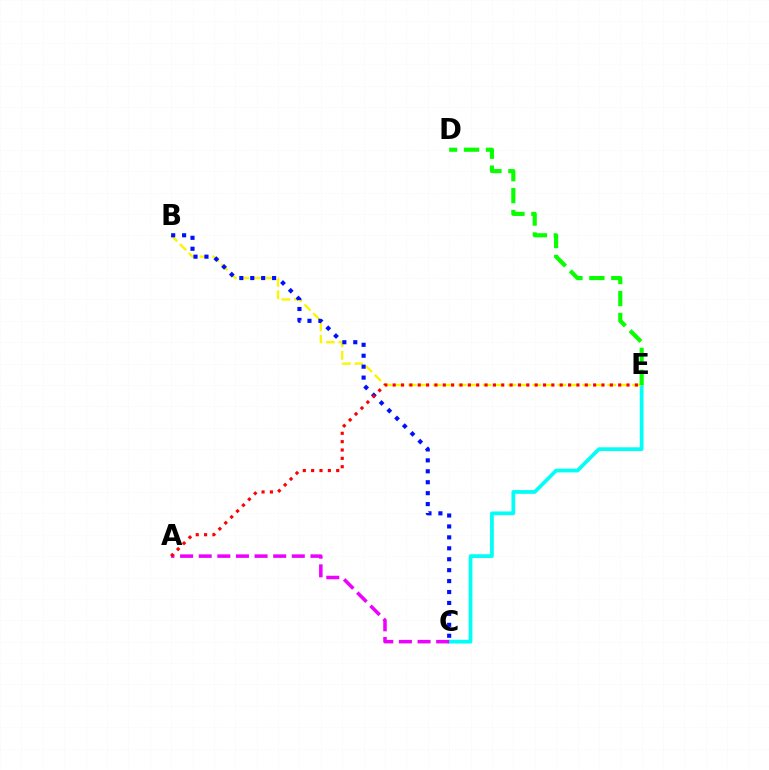{('C', 'E'): [{'color': '#00fff6', 'line_style': 'solid', 'thickness': 2.69}], ('A', 'C'): [{'color': '#ee00ff', 'line_style': 'dashed', 'thickness': 2.53}], ('B', 'E'): [{'color': '#fcf500', 'line_style': 'dashed', 'thickness': 1.69}], ('B', 'C'): [{'color': '#0010ff', 'line_style': 'dotted', 'thickness': 2.97}], ('D', 'E'): [{'color': '#08ff00', 'line_style': 'dashed', 'thickness': 2.98}], ('A', 'E'): [{'color': '#ff0000', 'line_style': 'dotted', 'thickness': 2.27}]}